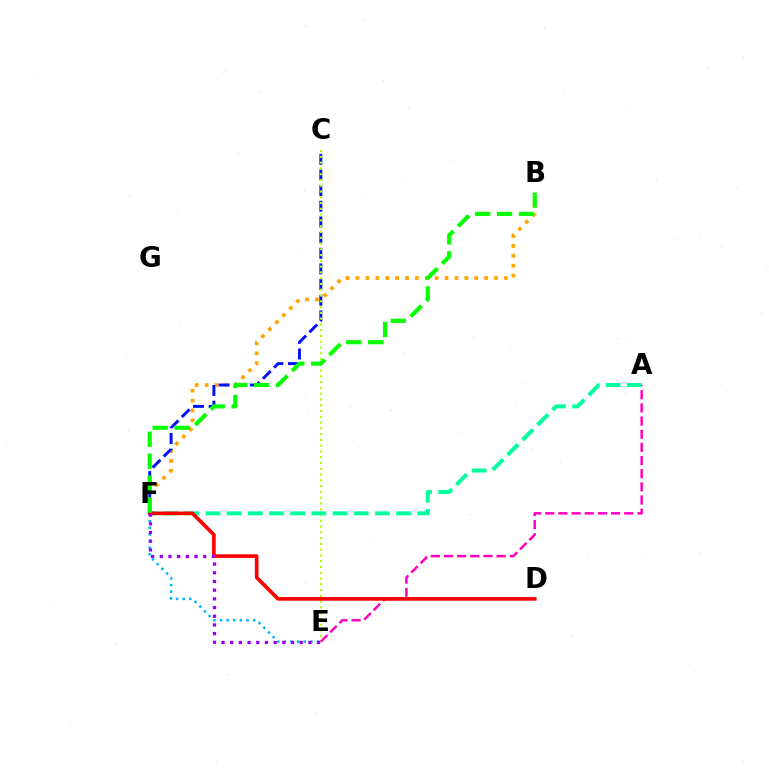{('E', 'F'): [{'color': '#00b5ff', 'line_style': 'dotted', 'thickness': 1.8}, {'color': '#9b00ff', 'line_style': 'dotted', 'thickness': 2.36}], ('B', 'F'): [{'color': '#ffa500', 'line_style': 'dotted', 'thickness': 2.69}, {'color': '#08ff00', 'line_style': 'dashed', 'thickness': 2.98}], ('C', 'F'): [{'color': '#0010ff', 'line_style': 'dashed', 'thickness': 2.13}], ('C', 'E'): [{'color': '#b3ff00', 'line_style': 'dotted', 'thickness': 1.57}], ('A', 'E'): [{'color': '#ff00bd', 'line_style': 'dashed', 'thickness': 1.79}], ('A', 'F'): [{'color': '#00ff9d', 'line_style': 'dashed', 'thickness': 2.88}], ('D', 'F'): [{'color': '#ff0000', 'line_style': 'solid', 'thickness': 2.61}]}